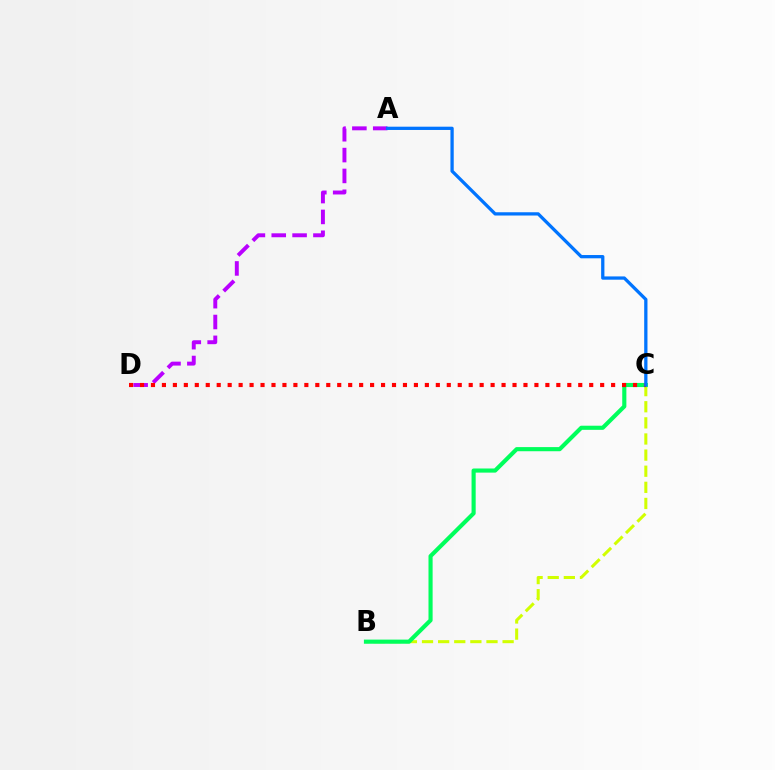{('A', 'D'): [{'color': '#b900ff', 'line_style': 'dashed', 'thickness': 2.83}], ('B', 'C'): [{'color': '#d1ff00', 'line_style': 'dashed', 'thickness': 2.19}, {'color': '#00ff5c', 'line_style': 'solid', 'thickness': 2.97}], ('C', 'D'): [{'color': '#ff0000', 'line_style': 'dotted', 'thickness': 2.98}], ('A', 'C'): [{'color': '#0074ff', 'line_style': 'solid', 'thickness': 2.36}]}